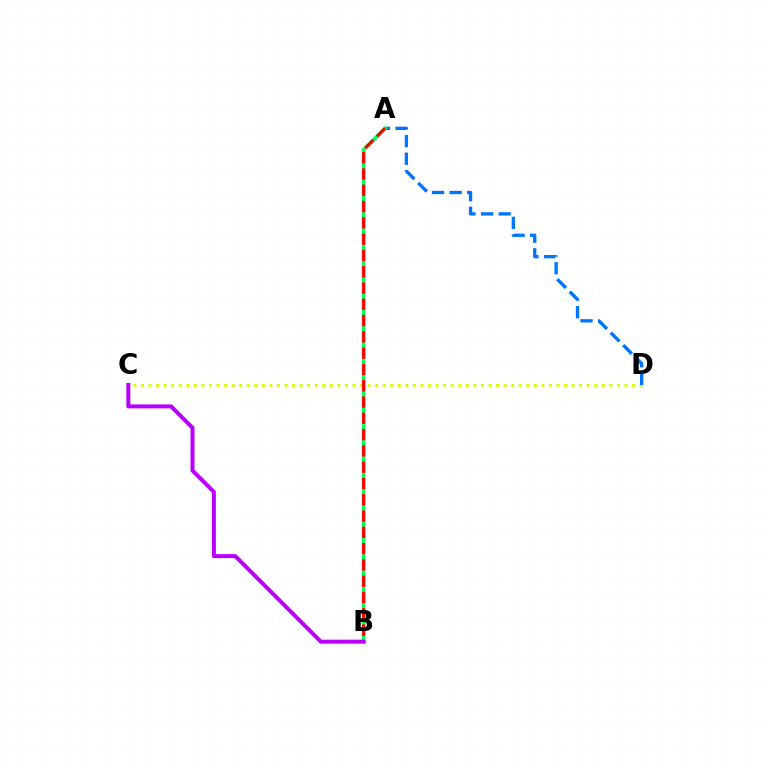{('C', 'D'): [{'color': '#d1ff00', 'line_style': 'dotted', 'thickness': 2.05}], ('A', 'D'): [{'color': '#0074ff', 'line_style': 'dashed', 'thickness': 2.39}], ('A', 'B'): [{'color': '#00ff5c', 'line_style': 'solid', 'thickness': 2.58}, {'color': '#ff0000', 'line_style': 'dashed', 'thickness': 2.21}], ('B', 'C'): [{'color': '#b900ff', 'line_style': 'solid', 'thickness': 2.87}]}